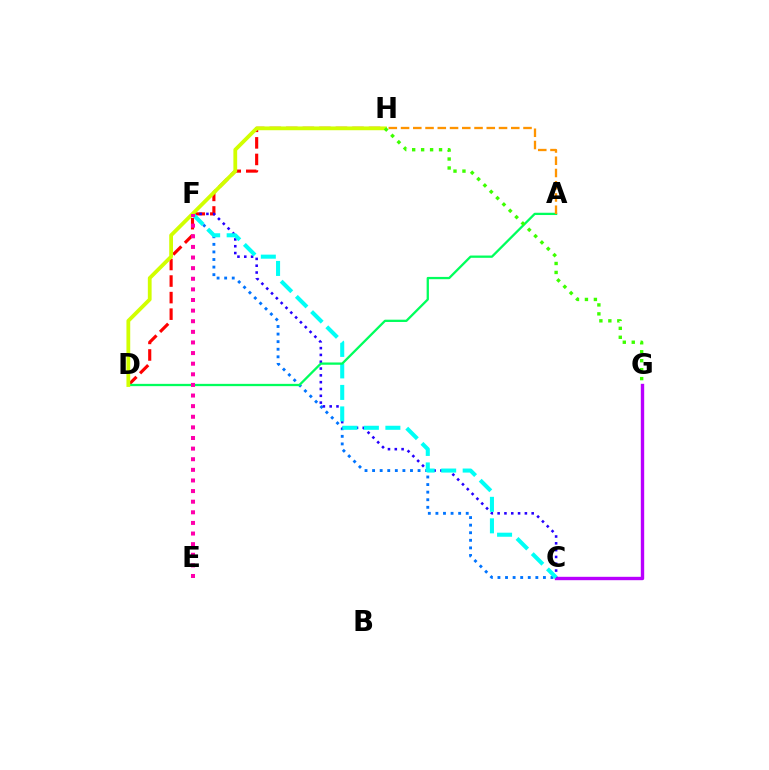{('C', 'G'): [{'color': '#b900ff', 'line_style': 'solid', 'thickness': 2.43}], ('C', 'F'): [{'color': '#0074ff', 'line_style': 'dotted', 'thickness': 2.06}, {'color': '#2500ff', 'line_style': 'dotted', 'thickness': 1.85}, {'color': '#00fff6', 'line_style': 'dashed', 'thickness': 2.92}], ('D', 'H'): [{'color': '#ff0000', 'line_style': 'dashed', 'thickness': 2.25}, {'color': '#d1ff00', 'line_style': 'solid', 'thickness': 2.72}], ('A', 'D'): [{'color': '#00ff5c', 'line_style': 'solid', 'thickness': 1.65}], ('G', 'H'): [{'color': '#3dff00', 'line_style': 'dotted', 'thickness': 2.43}], ('E', 'F'): [{'color': '#ff00ac', 'line_style': 'dotted', 'thickness': 2.88}], ('A', 'H'): [{'color': '#ff9400', 'line_style': 'dashed', 'thickness': 1.66}]}